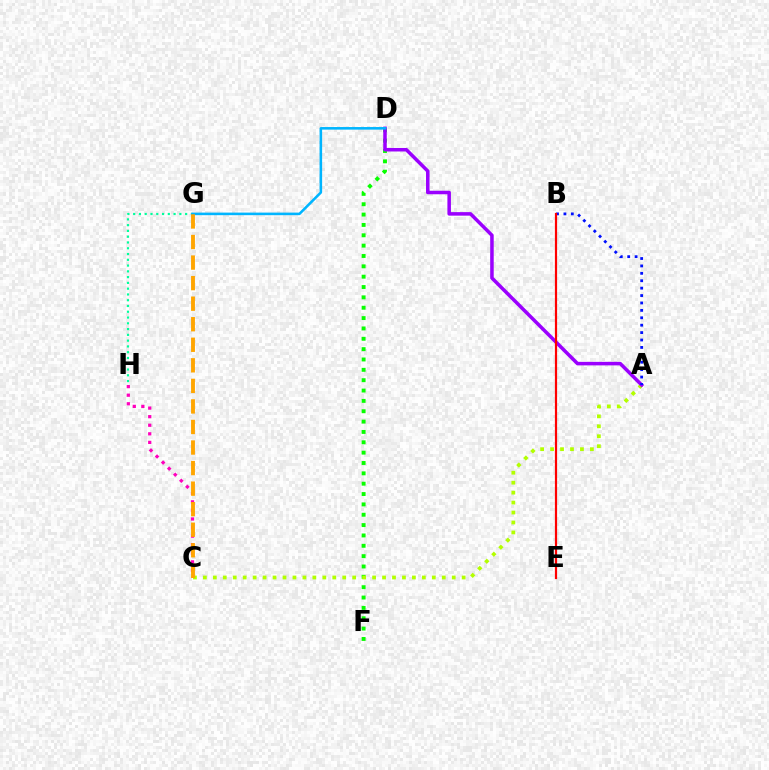{('C', 'H'): [{'color': '#ff00bd', 'line_style': 'dotted', 'thickness': 2.33}], ('D', 'F'): [{'color': '#08ff00', 'line_style': 'dotted', 'thickness': 2.81}], ('A', 'C'): [{'color': '#b3ff00', 'line_style': 'dotted', 'thickness': 2.7}], ('A', 'D'): [{'color': '#9b00ff', 'line_style': 'solid', 'thickness': 2.54}], ('A', 'B'): [{'color': '#0010ff', 'line_style': 'dotted', 'thickness': 2.01}], ('G', 'H'): [{'color': '#00ff9d', 'line_style': 'dotted', 'thickness': 1.57}], ('D', 'G'): [{'color': '#00b5ff', 'line_style': 'solid', 'thickness': 1.86}], ('B', 'E'): [{'color': '#ff0000', 'line_style': 'solid', 'thickness': 1.59}], ('C', 'G'): [{'color': '#ffa500', 'line_style': 'dashed', 'thickness': 2.79}]}